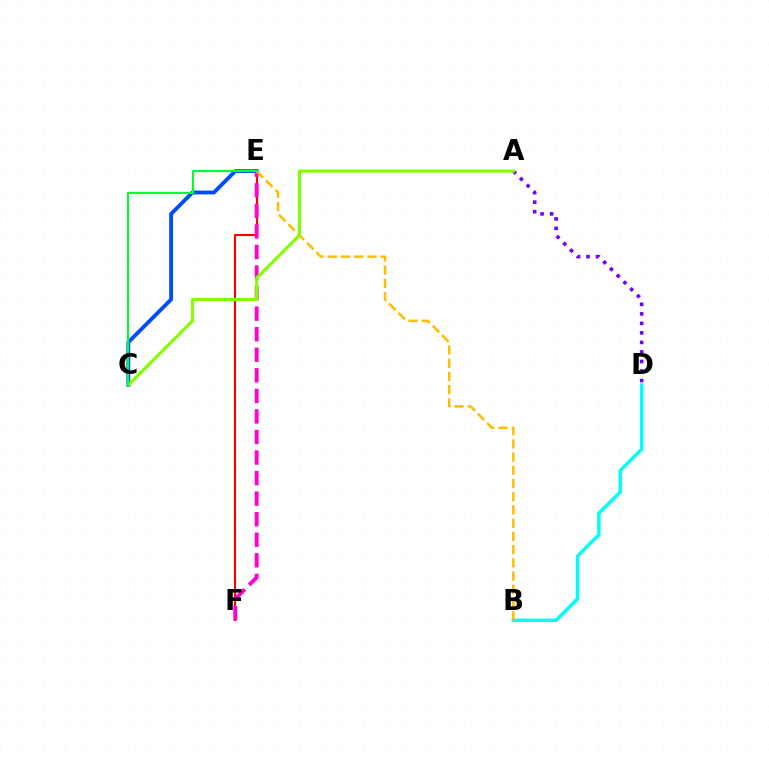{('C', 'E'): [{'color': '#004bff', 'line_style': 'solid', 'thickness': 2.75}, {'color': '#00ff39', 'line_style': 'solid', 'thickness': 1.54}], ('A', 'D'): [{'color': '#7200ff', 'line_style': 'dotted', 'thickness': 2.59}], ('E', 'F'): [{'color': '#ff0000', 'line_style': 'solid', 'thickness': 1.52}, {'color': '#ff00cf', 'line_style': 'dashed', 'thickness': 2.79}], ('B', 'D'): [{'color': '#00fff6', 'line_style': 'solid', 'thickness': 2.5}], ('B', 'E'): [{'color': '#ffbd00', 'line_style': 'dashed', 'thickness': 1.8}], ('A', 'C'): [{'color': '#84ff00', 'line_style': 'solid', 'thickness': 2.29}]}